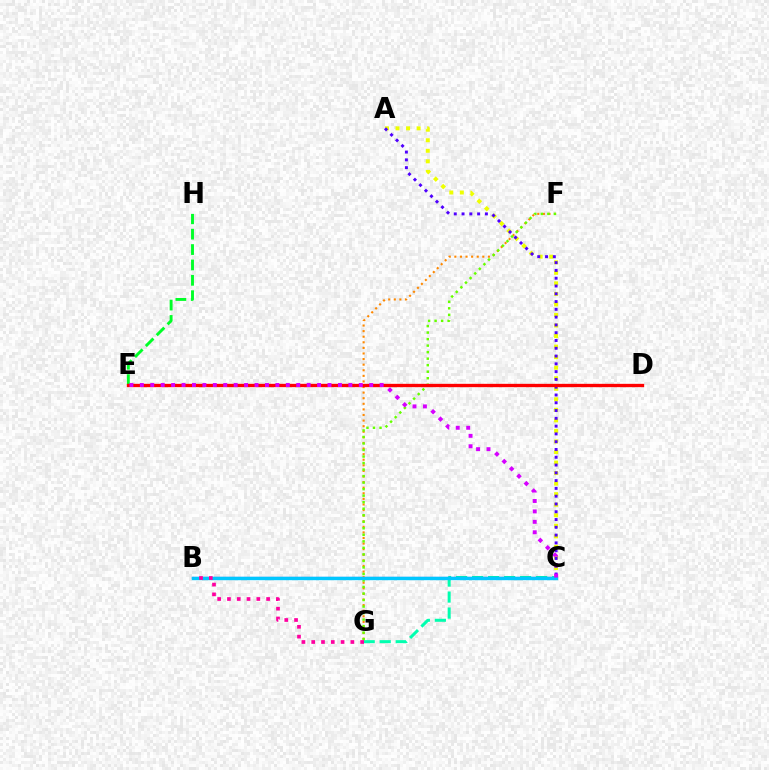{('C', 'G'): [{'color': '#00ffaf', 'line_style': 'dashed', 'thickness': 2.17}], ('B', 'C'): [{'color': '#003fff', 'line_style': 'solid', 'thickness': 1.6}, {'color': '#00c7ff', 'line_style': 'solid', 'thickness': 2.44}], ('E', 'H'): [{'color': '#00ff27', 'line_style': 'dashed', 'thickness': 2.09}], ('F', 'G'): [{'color': '#ff8800', 'line_style': 'dotted', 'thickness': 1.52}, {'color': '#66ff00', 'line_style': 'dotted', 'thickness': 1.77}], ('A', 'C'): [{'color': '#eeff00', 'line_style': 'dotted', 'thickness': 2.86}, {'color': '#4f00ff', 'line_style': 'dotted', 'thickness': 2.11}], ('B', 'G'): [{'color': '#ff00a0', 'line_style': 'dotted', 'thickness': 2.66}], ('D', 'E'): [{'color': '#ff0000', 'line_style': 'solid', 'thickness': 2.4}], ('C', 'E'): [{'color': '#d600ff', 'line_style': 'dotted', 'thickness': 2.83}]}